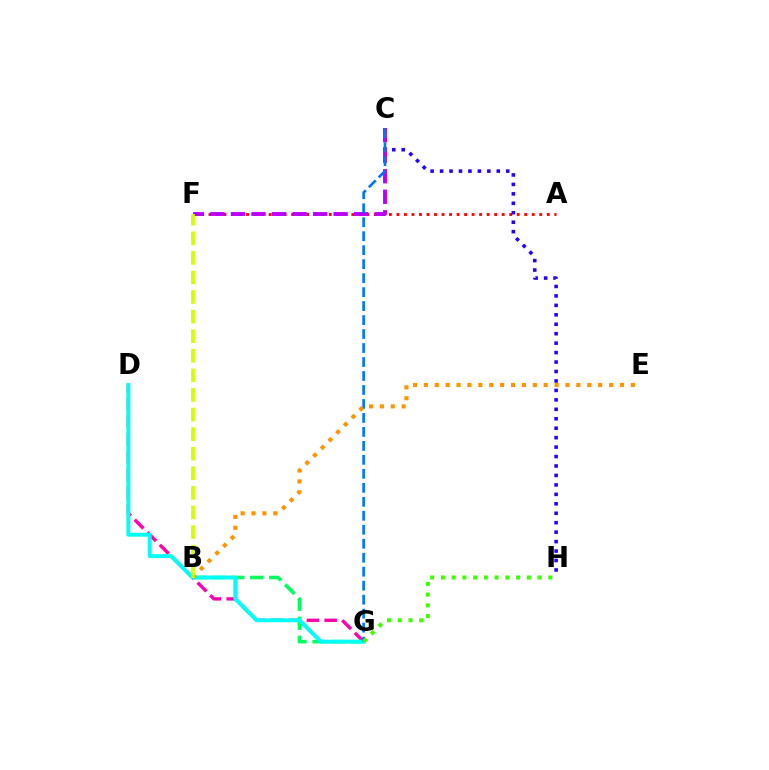{('A', 'F'): [{'color': '#ff0000', 'line_style': 'dotted', 'thickness': 2.04}], ('D', 'G'): [{'color': '#ff00ac', 'line_style': 'dashed', 'thickness': 2.42}, {'color': '#00fff6', 'line_style': 'solid', 'thickness': 2.83}], ('B', 'G'): [{'color': '#00ff5c', 'line_style': 'dashed', 'thickness': 2.58}], ('C', 'H'): [{'color': '#2500ff', 'line_style': 'dotted', 'thickness': 2.57}], ('C', 'F'): [{'color': '#b900ff', 'line_style': 'dashed', 'thickness': 2.79}], ('C', 'G'): [{'color': '#0074ff', 'line_style': 'dashed', 'thickness': 1.9}], ('B', 'E'): [{'color': '#ff9400', 'line_style': 'dotted', 'thickness': 2.96}], ('G', 'H'): [{'color': '#3dff00', 'line_style': 'dotted', 'thickness': 2.92}], ('B', 'F'): [{'color': '#d1ff00', 'line_style': 'dashed', 'thickness': 2.66}]}